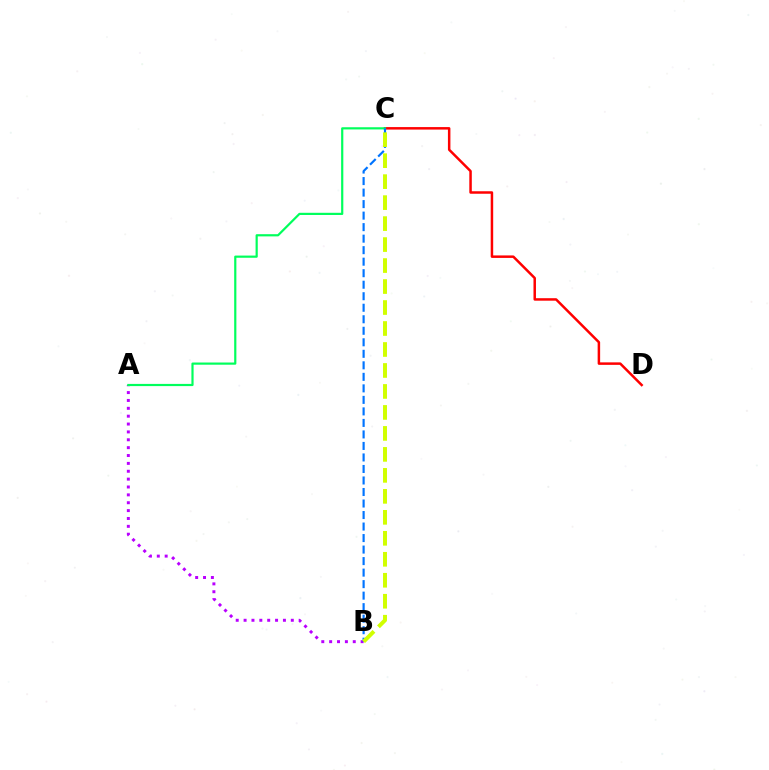{('C', 'D'): [{'color': '#ff0000', 'line_style': 'solid', 'thickness': 1.8}], ('A', 'B'): [{'color': '#b900ff', 'line_style': 'dotted', 'thickness': 2.14}], ('A', 'C'): [{'color': '#00ff5c', 'line_style': 'solid', 'thickness': 1.58}], ('B', 'C'): [{'color': '#0074ff', 'line_style': 'dashed', 'thickness': 1.56}, {'color': '#d1ff00', 'line_style': 'dashed', 'thickness': 2.85}]}